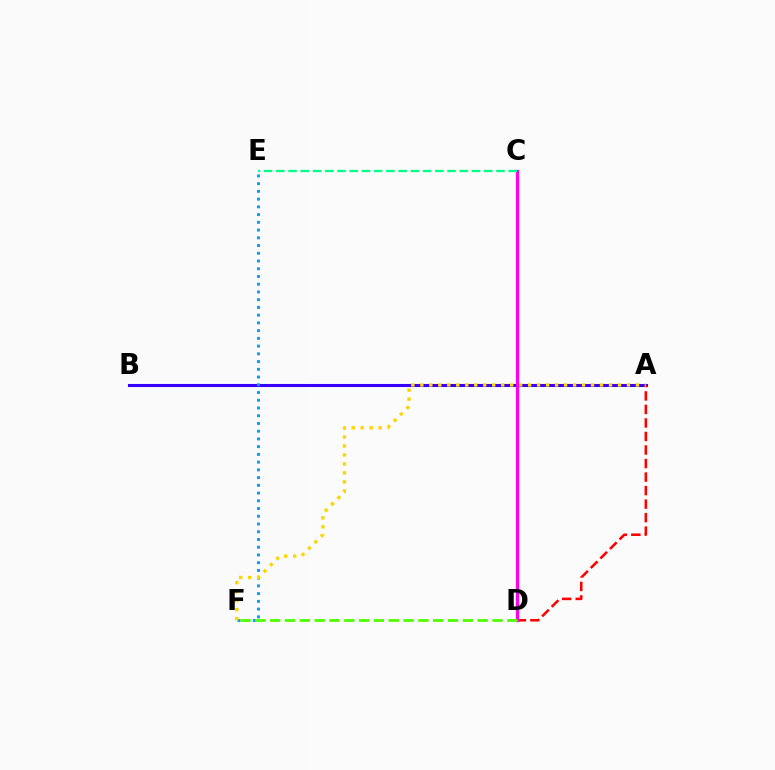{('A', 'B'): [{'color': '#3700ff', 'line_style': 'solid', 'thickness': 2.21}], ('E', 'F'): [{'color': '#009eff', 'line_style': 'dotted', 'thickness': 2.1}], ('A', 'D'): [{'color': '#ff0000', 'line_style': 'dashed', 'thickness': 1.84}], ('A', 'F'): [{'color': '#ffd500', 'line_style': 'dotted', 'thickness': 2.44}], ('C', 'D'): [{'color': '#ff00ed', 'line_style': 'solid', 'thickness': 2.35}], ('D', 'F'): [{'color': '#4fff00', 'line_style': 'dashed', 'thickness': 2.01}], ('C', 'E'): [{'color': '#00ff86', 'line_style': 'dashed', 'thickness': 1.66}]}